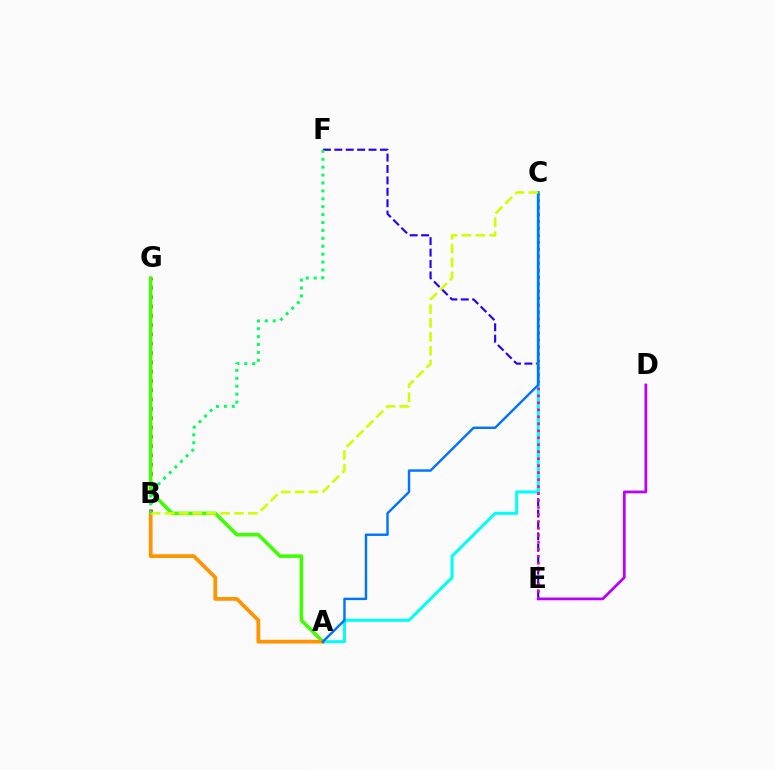{('B', 'G'): [{'color': '#ff0000', 'line_style': 'dotted', 'thickness': 2.53}], ('A', 'G'): [{'color': '#3dff00', 'line_style': 'solid', 'thickness': 2.54}], ('E', 'F'): [{'color': '#2500ff', 'line_style': 'dashed', 'thickness': 1.55}], ('A', 'C'): [{'color': '#00fff6', 'line_style': 'solid', 'thickness': 2.19}, {'color': '#0074ff', 'line_style': 'solid', 'thickness': 1.75}], ('A', 'B'): [{'color': '#ff9400', 'line_style': 'solid', 'thickness': 2.7}], ('C', 'E'): [{'color': '#ff00ac', 'line_style': 'dotted', 'thickness': 1.9}], ('B', 'C'): [{'color': '#d1ff00', 'line_style': 'dashed', 'thickness': 1.88}], ('D', 'E'): [{'color': '#b900ff', 'line_style': 'solid', 'thickness': 1.98}], ('B', 'F'): [{'color': '#00ff5c', 'line_style': 'dotted', 'thickness': 2.15}]}